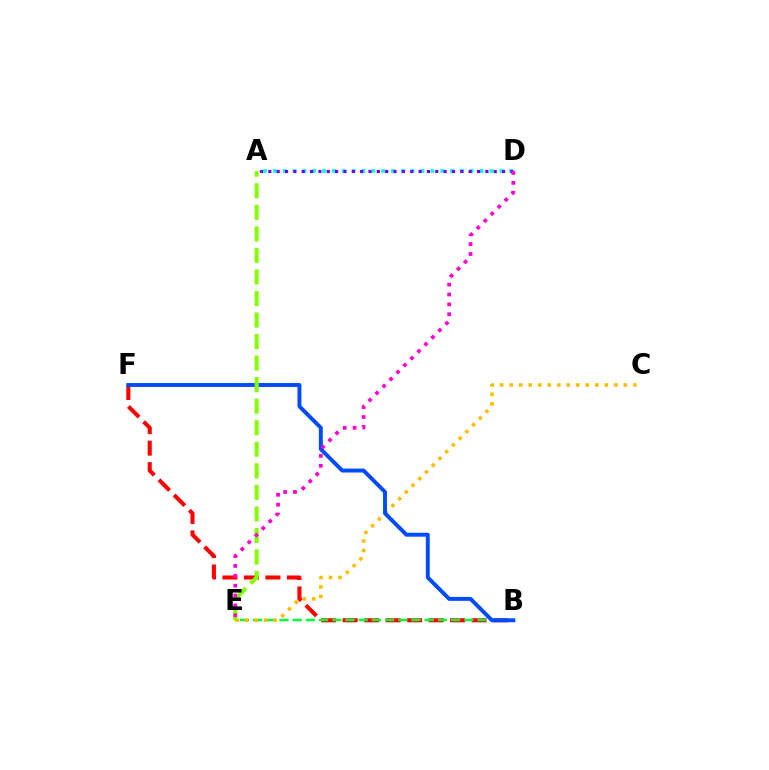{('A', 'D'): [{'color': '#00fff6', 'line_style': 'dotted', 'thickness': 2.68}, {'color': '#7200ff', 'line_style': 'dotted', 'thickness': 2.27}], ('B', 'F'): [{'color': '#ff0000', 'line_style': 'dashed', 'thickness': 2.92}, {'color': '#004bff', 'line_style': 'solid', 'thickness': 2.83}], ('B', 'E'): [{'color': '#00ff39', 'line_style': 'dashed', 'thickness': 1.79}], ('C', 'E'): [{'color': '#ffbd00', 'line_style': 'dotted', 'thickness': 2.59}], ('A', 'E'): [{'color': '#84ff00', 'line_style': 'dashed', 'thickness': 2.93}], ('D', 'E'): [{'color': '#ff00cf', 'line_style': 'dotted', 'thickness': 2.68}]}